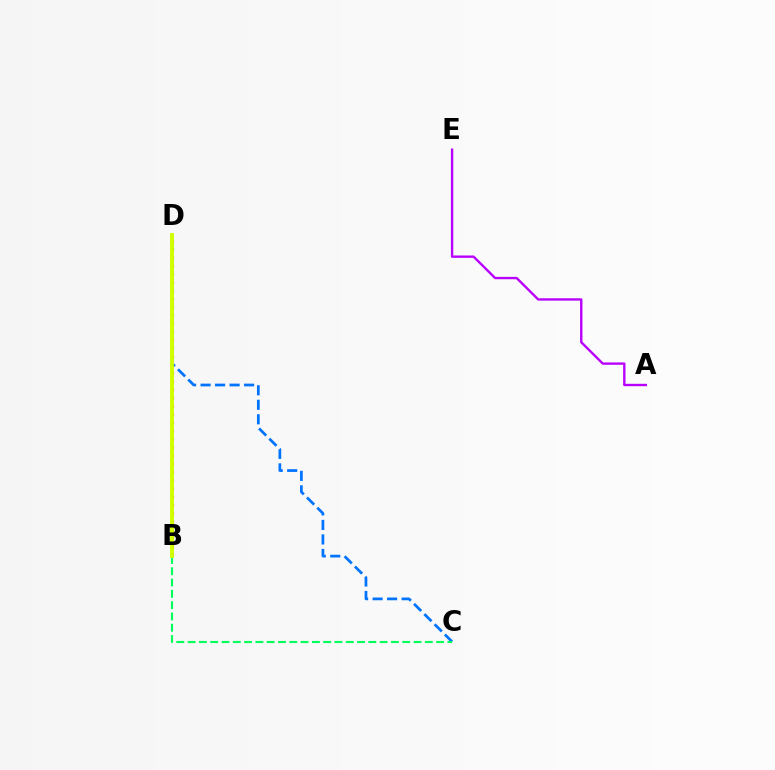{('A', 'E'): [{'color': '#b900ff', 'line_style': 'solid', 'thickness': 1.71}], ('B', 'D'): [{'color': '#ff0000', 'line_style': 'dotted', 'thickness': 2.24}, {'color': '#d1ff00', 'line_style': 'solid', 'thickness': 2.8}], ('C', 'D'): [{'color': '#0074ff', 'line_style': 'dashed', 'thickness': 1.97}], ('B', 'C'): [{'color': '#00ff5c', 'line_style': 'dashed', 'thickness': 1.53}]}